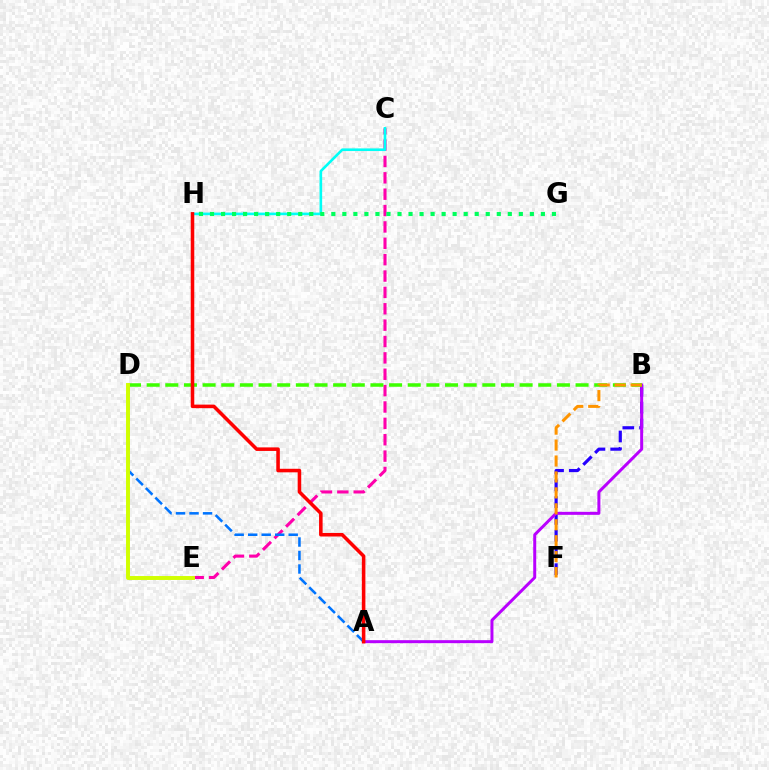{('B', 'F'): [{'color': '#2500ff', 'line_style': 'dashed', 'thickness': 2.28}, {'color': '#ff9400', 'line_style': 'dashed', 'thickness': 2.17}], ('C', 'E'): [{'color': '#ff00ac', 'line_style': 'dashed', 'thickness': 2.22}], ('A', 'B'): [{'color': '#b900ff', 'line_style': 'solid', 'thickness': 2.16}], ('A', 'D'): [{'color': '#0074ff', 'line_style': 'dashed', 'thickness': 1.83}], ('B', 'D'): [{'color': '#3dff00', 'line_style': 'dashed', 'thickness': 2.53}], ('D', 'E'): [{'color': '#d1ff00', 'line_style': 'solid', 'thickness': 2.83}], ('C', 'H'): [{'color': '#00fff6', 'line_style': 'solid', 'thickness': 1.9}], ('G', 'H'): [{'color': '#00ff5c', 'line_style': 'dotted', 'thickness': 3.0}], ('A', 'H'): [{'color': '#ff0000', 'line_style': 'solid', 'thickness': 2.56}]}